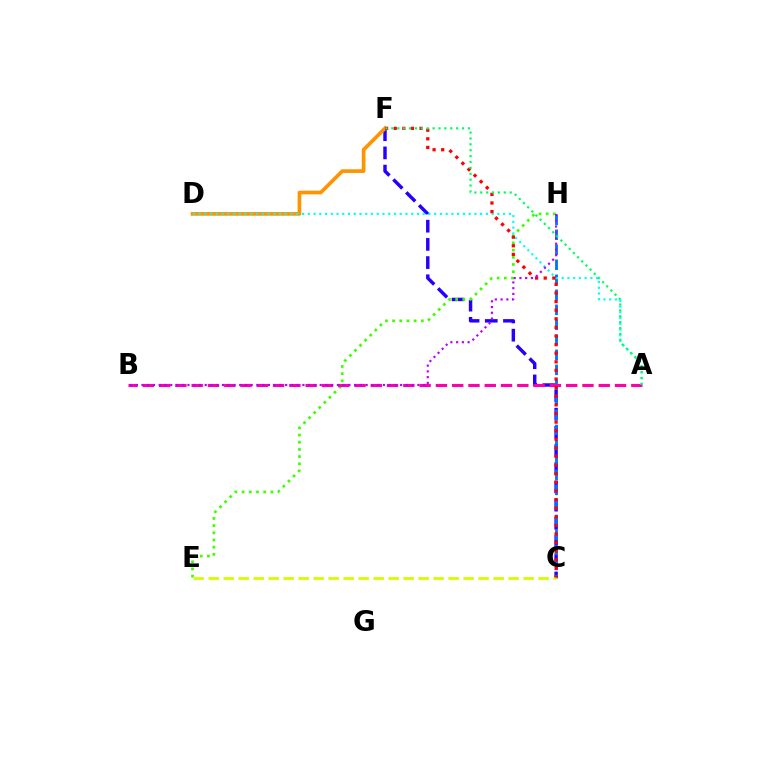{('C', 'F'): [{'color': '#2500ff', 'line_style': 'dashed', 'thickness': 2.47}, {'color': '#ff0000', 'line_style': 'dotted', 'thickness': 2.34}], ('E', 'H'): [{'color': '#3dff00', 'line_style': 'dotted', 'thickness': 1.95}], ('D', 'F'): [{'color': '#ff9400', 'line_style': 'solid', 'thickness': 2.65}], ('C', 'H'): [{'color': '#0074ff', 'line_style': 'dashed', 'thickness': 2.04}], ('A', 'B'): [{'color': '#ff00ac', 'line_style': 'dashed', 'thickness': 2.21}], ('A', 'D'): [{'color': '#00fff6', 'line_style': 'dotted', 'thickness': 1.56}], ('C', 'E'): [{'color': '#d1ff00', 'line_style': 'dashed', 'thickness': 2.04}], ('B', 'H'): [{'color': '#b900ff', 'line_style': 'dotted', 'thickness': 1.56}], ('A', 'F'): [{'color': '#00ff5c', 'line_style': 'dotted', 'thickness': 1.6}]}